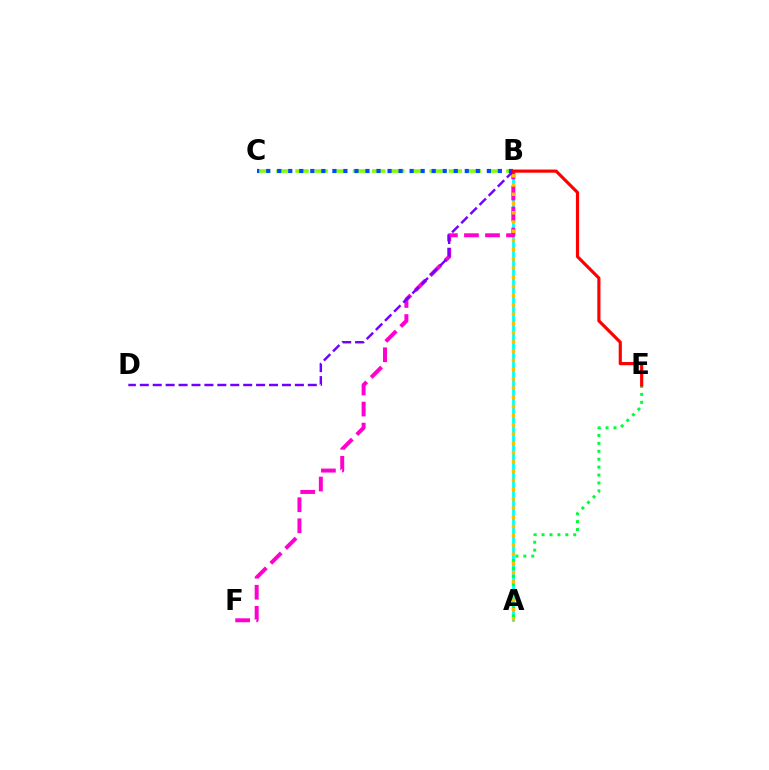{('A', 'B'): [{'color': '#00fff6', 'line_style': 'solid', 'thickness': 2.0}, {'color': '#ffbd00', 'line_style': 'dotted', 'thickness': 2.51}], ('B', 'C'): [{'color': '#84ff00', 'line_style': 'dashed', 'thickness': 2.6}, {'color': '#004bff', 'line_style': 'dotted', 'thickness': 3.0}], ('A', 'E'): [{'color': '#00ff39', 'line_style': 'dotted', 'thickness': 2.15}], ('B', 'F'): [{'color': '#ff00cf', 'line_style': 'dashed', 'thickness': 2.86}], ('B', 'D'): [{'color': '#7200ff', 'line_style': 'dashed', 'thickness': 1.76}], ('B', 'E'): [{'color': '#ff0000', 'line_style': 'solid', 'thickness': 2.28}]}